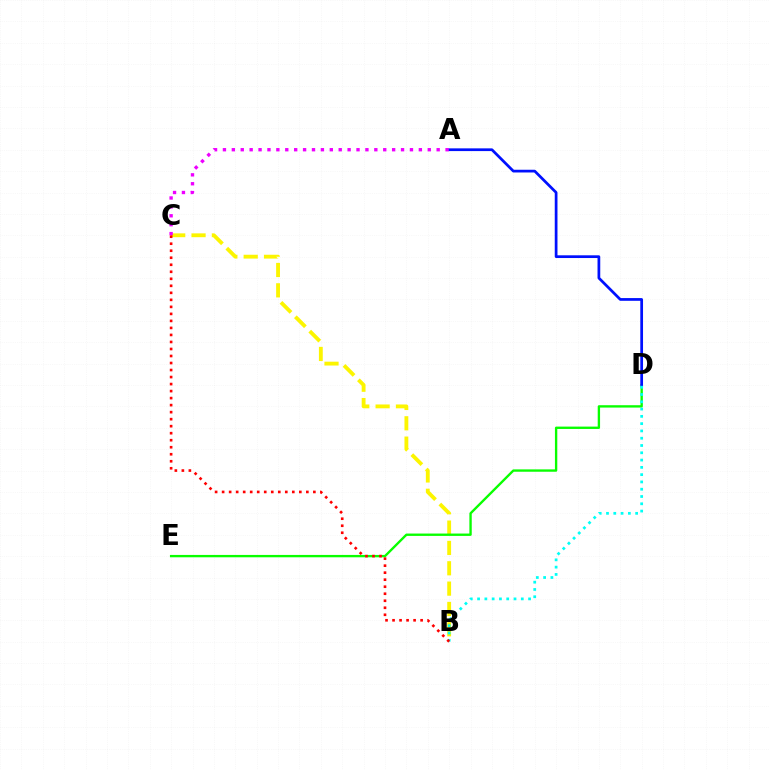{('B', 'C'): [{'color': '#fcf500', 'line_style': 'dashed', 'thickness': 2.76}, {'color': '#ff0000', 'line_style': 'dotted', 'thickness': 1.91}], ('D', 'E'): [{'color': '#08ff00', 'line_style': 'solid', 'thickness': 1.7}], ('A', 'D'): [{'color': '#0010ff', 'line_style': 'solid', 'thickness': 1.97}], ('B', 'D'): [{'color': '#00fff6', 'line_style': 'dotted', 'thickness': 1.98}], ('A', 'C'): [{'color': '#ee00ff', 'line_style': 'dotted', 'thickness': 2.42}]}